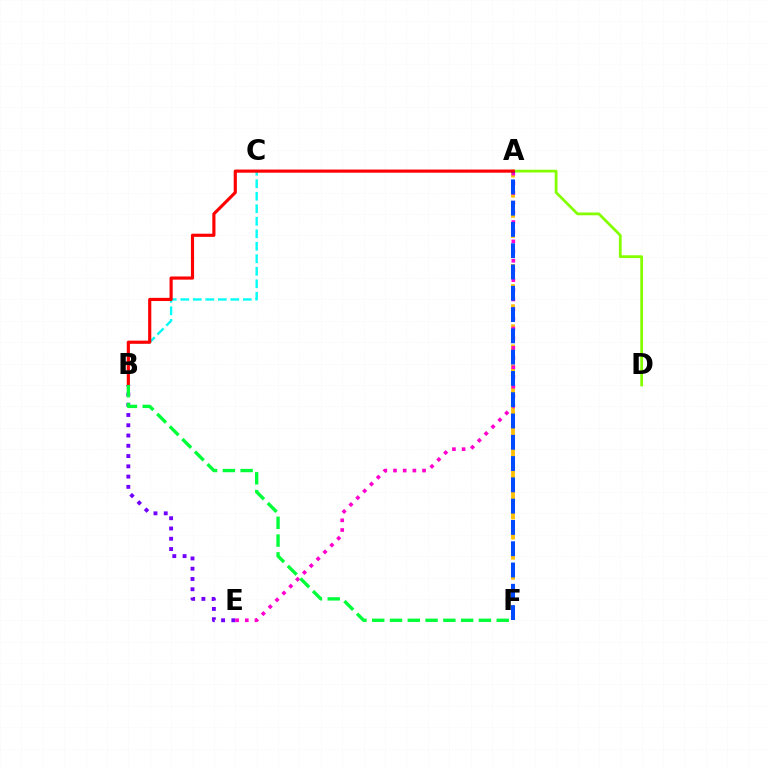{('B', 'C'): [{'color': '#00fff6', 'line_style': 'dashed', 'thickness': 1.7}], ('B', 'E'): [{'color': '#7200ff', 'line_style': 'dotted', 'thickness': 2.79}], ('A', 'F'): [{'color': '#ffbd00', 'line_style': 'dashed', 'thickness': 2.73}, {'color': '#004bff', 'line_style': 'dashed', 'thickness': 2.89}], ('A', 'E'): [{'color': '#ff00cf', 'line_style': 'dotted', 'thickness': 2.63}], ('A', 'D'): [{'color': '#84ff00', 'line_style': 'solid', 'thickness': 2.0}], ('A', 'B'): [{'color': '#ff0000', 'line_style': 'solid', 'thickness': 2.27}], ('B', 'F'): [{'color': '#00ff39', 'line_style': 'dashed', 'thickness': 2.42}]}